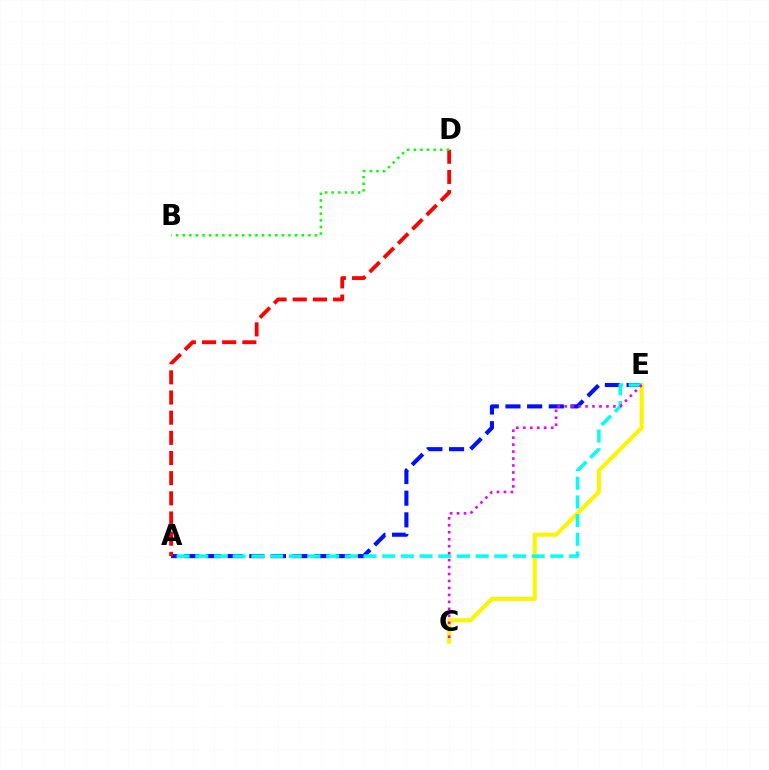{('A', 'E'): [{'color': '#0010ff', 'line_style': 'dashed', 'thickness': 2.94}, {'color': '#00fff6', 'line_style': 'dashed', 'thickness': 2.54}], ('A', 'D'): [{'color': '#ff0000', 'line_style': 'dashed', 'thickness': 2.74}], ('C', 'E'): [{'color': '#fcf500', 'line_style': 'solid', 'thickness': 2.93}, {'color': '#ee00ff', 'line_style': 'dotted', 'thickness': 1.89}], ('B', 'D'): [{'color': '#08ff00', 'line_style': 'dotted', 'thickness': 1.8}]}